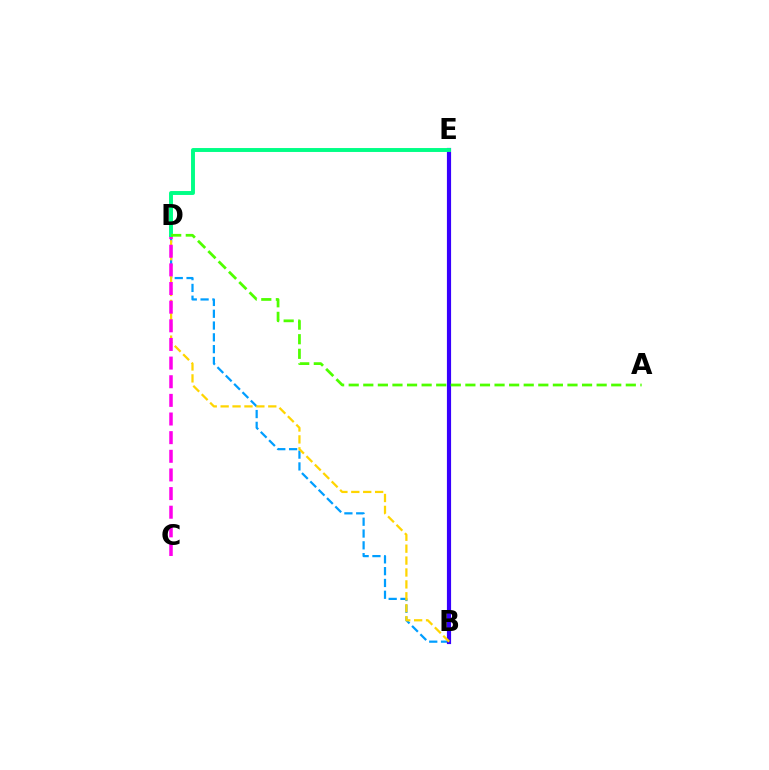{('B', 'D'): [{'color': '#009eff', 'line_style': 'dashed', 'thickness': 1.6}, {'color': '#ffd500', 'line_style': 'dashed', 'thickness': 1.62}], ('B', 'E'): [{'color': '#ff0000', 'line_style': 'dotted', 'thickness': 1.73}, {'color': '#3700ff', 'line_style': 'solid', 'thickness': 3.0}], ('C', 'D'): [{'color': '#ff00ed', 'line_style': 'dashed', 'thickness': 2.53}], ('D', 'E'): [{'color': '#00ff86', 'line_style': 'solid', 'thickness': 2.82}], ('A', 'D'): [{'color': '#4fff00', 'line_style': 'dashed', 'thickness': 1.98}]}